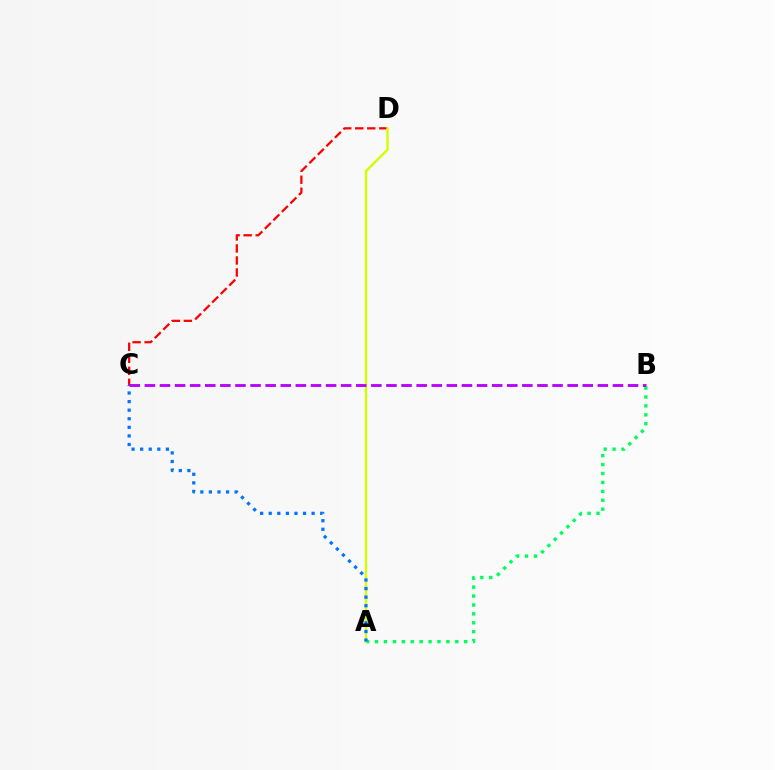{('A', 'B'): [{'color': '#00ff5c', 'line_style': 'dotted', 'thickness': 2.42}], ('C', 'D'): [{'color': '#ff0000', 'line_style': 'dashed', 'thickness': 1.63}], ('A', 'D'): [{'color': '#d1ff00', 'line_style': 'solid', 'thickness': 1.72}], ('A', 'C'): [{'color': '#0074ff', 'line_style': 'dotted', 'thickness': 2.33}], ('B', 'C'): [{'color': '#b900ff', 'line_style': 'dashed', 'thickness': 2.05}]}